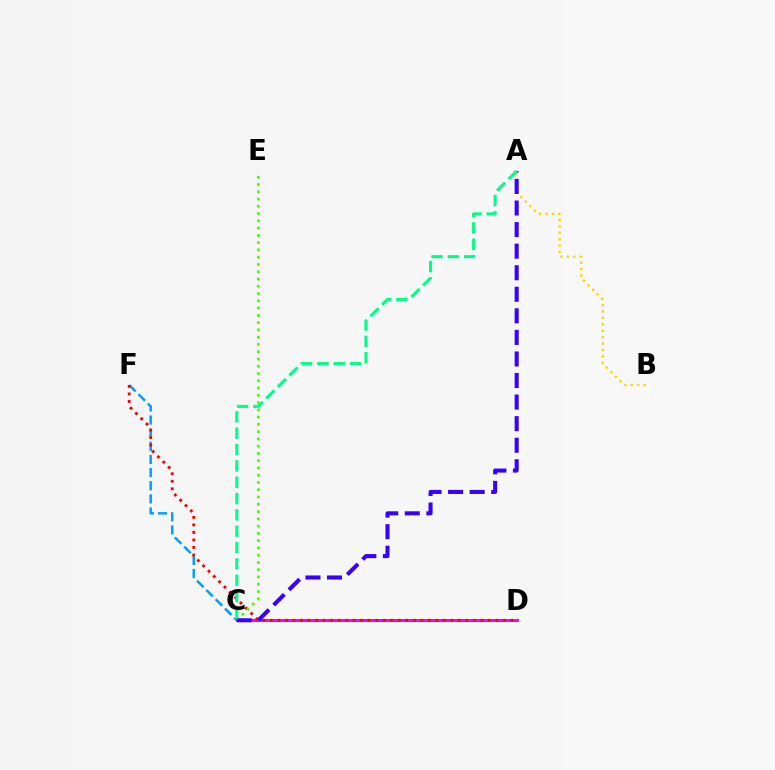{('D', 'F'): [{'color': '#009eff', 'line_style': 'dashed', 'thickness': 1.79}, {'color': '#ff0000', 'line_style': 'dotted', 'thickness': 2.04}], ('A', 'B'): [{'color': '#ffd500', 'line_style': 'dotted', 'thickness': 1.75}], ('C', 'D'): [{'color': '#ff00ed', 'line_style': 'solid', 'thickness': 2.12}], ('C', 'E'): [{'color': '#4fff00', 'line_style': 'dotted', 'thickness': 1.97}], ('A', 'C'): [{'color': '#3700ff', 'line_style': 'dashed', 'thickness': 2.93}, {'color': '#00ff86', 'line_style': 'dashed', 'thickness': 2.22}]}